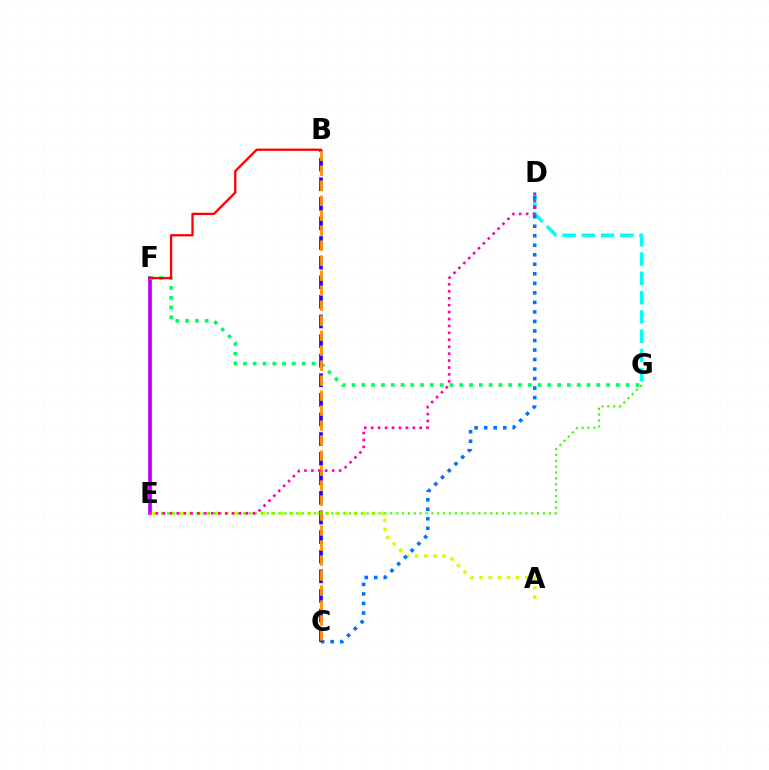{('E', 'F'): [{'color': '#b900ff', 'line_style': 'solid', 'thickness': 2.69}], ('A', 'E'): [{'color': '#d1ff00', 'line_style': 'dotted', 'thickness': 2.49}], ('D', 'G'): [{'color': '#00fff6', 'line_style': 'dashed', 'thickness': 2.62}], ('F', 'G'): [{'color': '#00ff5c', 'line_style': 'dotted', 'thickness': 2.66}], ('C', 'D'): [{'color': '#0074ff', 'line_style': 'dotted', 'thickness': 2.59}], ('B', 'C'): [{'color': '#2500ff', 'line_style': 'dashed', 'thickness': 2.66}, {'color': '#ff9400', 'line_style': 'dashed', 'thickness': 2.04}], ('B', 'F'): [{'color': '#ff0000', 'line_style': 'solid', 'thickness': 1.65}], ('E', 'G'): [{'color': '#3dff00', 'line_style': 'dotted', 'thickness': 1.6}], ('D', 'E'): [{'color': '#ff00ac', 'line_style': 'dotted', 'thickness': 1.88}]}